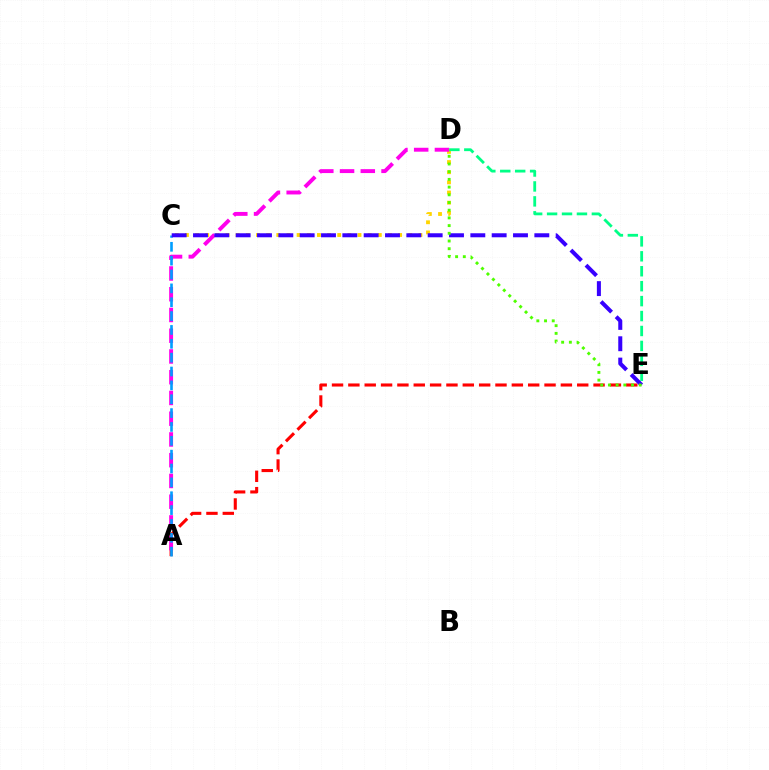{('A', 'E'): [{'color': '#ff0000', 'line_style': 'dashed', 'thickness': 2.22}], ('C', 'D'): [{'color': '#ffd500', 'line_style': 'dotted', 'thickness': 2.76}], ('A', 'D'): [{'color': '#ff00ed', 'line_style': 'dashed', 'thickness': 2.82}], ('D', 'E'): [{'color': '#00ff86', 'line_style': 'dashed', 'thickness': 2.03}, {'color': '#4fff00', 'line_style': 'dotted', 'thickness': 2.09}], ('A', 'C'): [{'color': '#009eff', 'line_style': 'dashed', 'thickness': 1.88}], ('C', 'E'): [{'color': '#3700ff', 'line_style': 'dashed', 'thickness': 2.9}]}